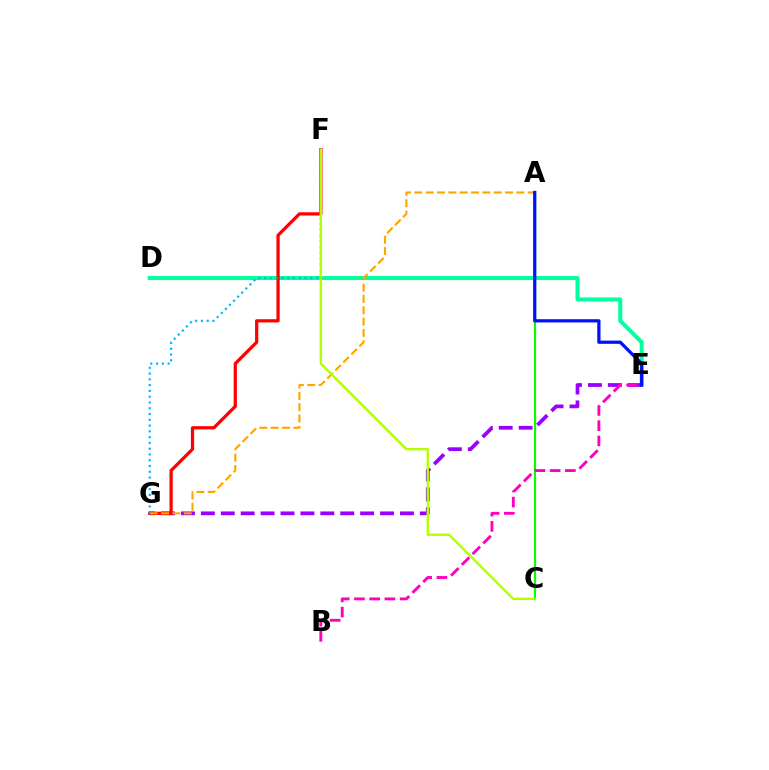{('D', 'E'): [{'color': '#00ff9d', 'line_style': 'solid', 'thickness': 2.87}], ('A', 'C'): [{'color': '#08ff00', 'line_style': 'solid', 'thickness': 1.56}], ('E', 'G'): [{'color': '#9b00ff', 'line_style': 'dashed', 'thickness': 2.7}], ('F', 'G'): [{'color': '#ff0000', 'line_style': 'solid', 'thickness': 2.33}, {'color': '#00b5ff', 'line_style': 'dotted', 'thickness': 1.57}], ('A', 'G'): [{'color': '#ffa500', 'line_style': 'dashed', 'thickness': 1.54}], ('A', 'E'): [{'color': '#0010ff', 'line_style': 'solid', 'thickness': 2.32}], ('B', 'E'): [{'color': '#ff00bd', 'line_style': 'dashed', 'thickness': 2.07}], ('C', 'F'): [{'color': '#b3ff00', 'line_style': 'solid', 'thickness': 1.71}]}